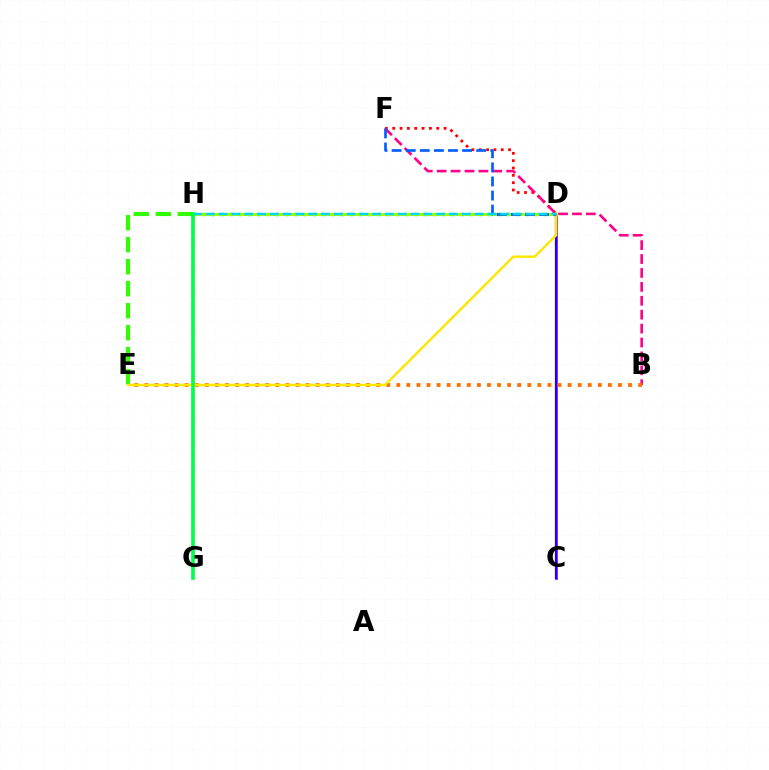{('D', 'F'): [{'color': '#ff0000', 'line_style': 'dotted', 'thickness': 1.99}, {'color': '#005dff', 'line_style': 'dashed', 'thickness': 1.91}], ('D', 'H'): [{'color': '#00ffbb', 'line_style': 'dotted', 'thickness': 2.51}, {'color': '#a2ff00', 'line_style': 'solid', 'thickness': 2.2}, {'color': '#00d3ff', 'line_style': 'dashed', 'thickness': 1.74}], ('E', 'H'): [{'color': '#31ff00', 'line_style': 'dashed', 'thickness': 2.99}], ('C', 'D'): [{'color': '#8a00ff', 'line_style': 'solid', 'thickness': 1.9}, {'color': '#1900ff', 'line_style': 'solid', 'thickness': 1.58}], ('G', 'H'): [{'color': '#fa00f9', 'line_style': 'dashed', 'thickness': 1.7}, {'color': '#00ff45', 'line_style': 'solid', 'thickness': 2.6}], ('B', 'F'): [{'color': '#ff0088', 'line_style': 'dashed', 'thickness': 1.89}], ('B', 'E'): [{'color': '#ff7000', 'line_style': 'dotted', 'thickness': 2.74}], ('D', 'E'): [{'color': '#ffe600', 'line_style': 'solid', 'thickness': 1.72}]}